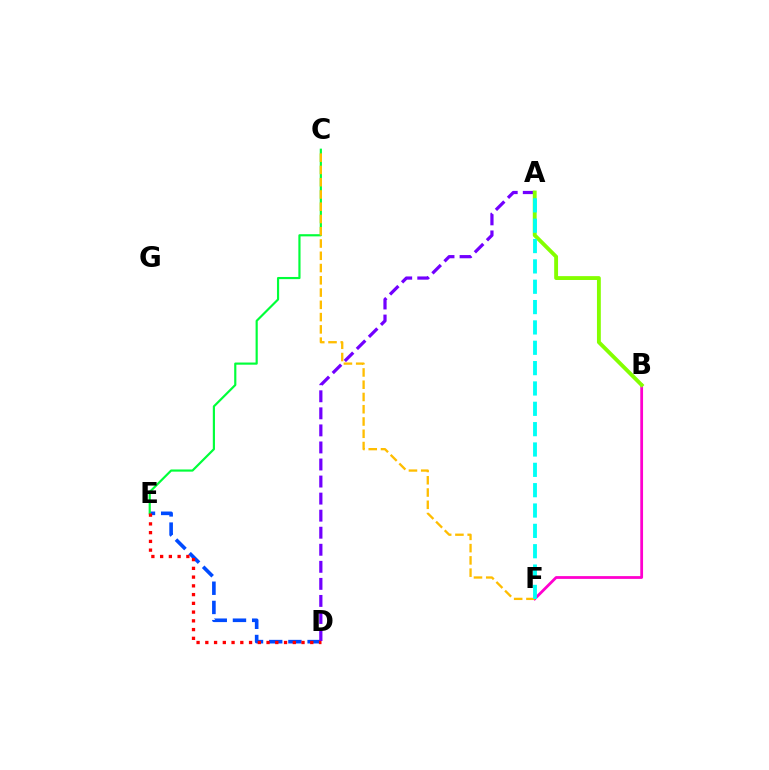{('B', 'F'): [{'color': '#ff00cf', 'line_style': 'solid', 'thickness': 2.0}], ('D', 'E'): [{'color': '#004bff', 'line_style': 'dashed', 'thickness': 2.61}, {'color': '#ff0000', 'line_style': 'dotted', 'thickness': 2.38}], ('A', 'D'): [{'color': '#7200ff', 'line_style': 'dashed', 'thickness': 2.32}], ('A', 'B'): [{'color': '#84ff00', 'line_style': 'solid', 'thickness': 2.78}], ('C', 'E'): [{'color': '#00ff39', 'line_style': 'solid', 'thickness': 1.56}], ('C', 'F'): [{'color': '#ffbd00', 'line_style': 'dashed', 'thickness': 1.67}], ('A', 'F'): [{'color': '#00fff6', 'line_style': 'dashed', 'thickness': 2.76}]}